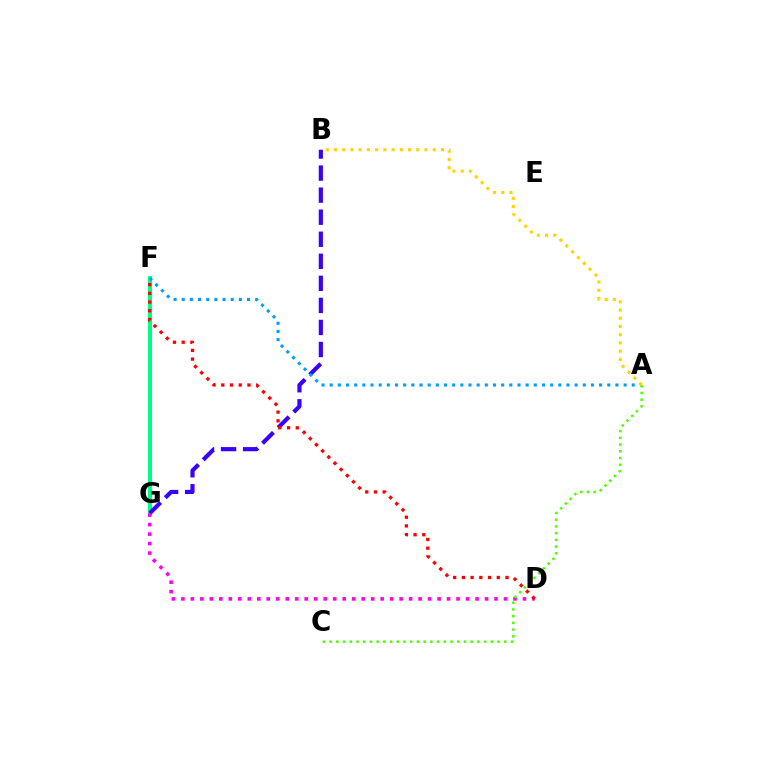{('F', 'G'): [{'color': '#00ff86', 'line_style': 'solid', 'thickness': 2.89}], ('B', 'G'): [{'color': '#3700ff', 'line_style': 'dashed', 'thickness': 3.0}], ('A', 'F'): [{'color': '#009eff', 'line_style': 'dotted', 'thickness': 2.22}], ('D', 'G'): [{'color': '#ff00ed', 'line_style': 'dotted', 'thickness': 2.58}], ('A', 'C'): [{'color': '#4fff00', 'line_style': 'dotted', 'thickness': 1.83}], ('D', 'F'): [{'color': '#ff0000', 'line_style': 'dotted', 'thickness': 2.37}], ('A', 'B'): [{'color': '#ffd500', 'line_style': 'dotted', 'thickness': 2.24}]}